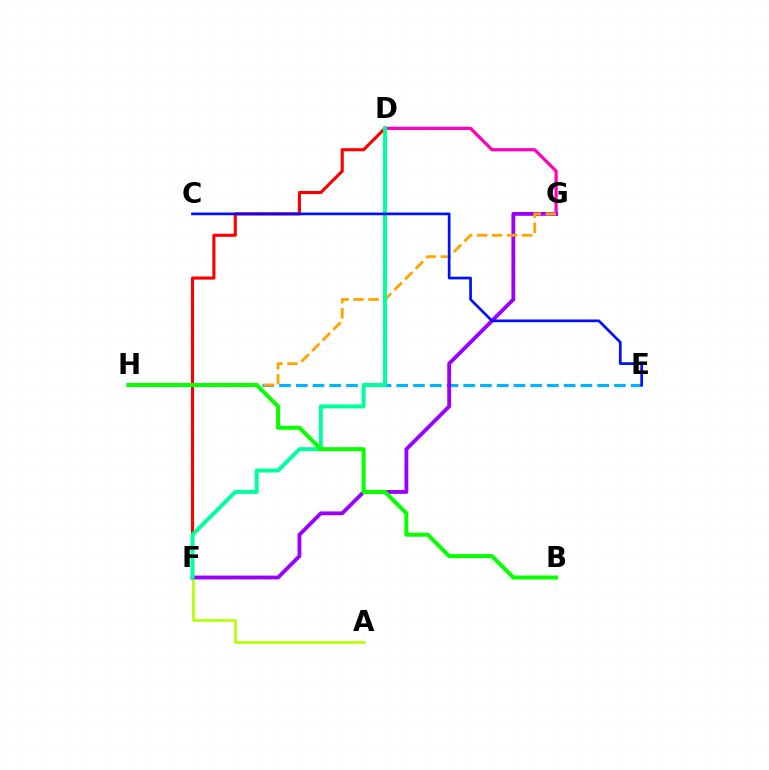{('A', 'F'): [{'color': '#b3ff00', 'line_style': 'solid', 'thickness': 1.91}], ('D', 'G'): [{'color': '#ff00bd', 'line_style': 'solid', 'thickness': 2.31}], ('E', 'H'): [{'color': '#00b5ff', 'line_style': 'dashed', 'thickness': 2.27}], ('D', 'F'): [{'color': '#ff0000', 'line_style': 'solid', 'thickness': 2.24}, {'color': '#00ff9d', 'line_style': 'solid', 'thickness': 2.86}], ('F', 'G'): [{'color': '#9b00ff', 'line_style': 'solid', 'thickness': 2.76}], ('G', 'H'): [{'color': '#ffa500', 'line_style': 'dashed', 'thickness': 2.04}], ('C', 'E'): [{'color': '#0010ff', 'line_style': 'solid', 'thickness': 1.94}], ('B', 'H'): [{'color': '#08ff00', 'line_style': 'solid', 'thickness': 2.87}]}